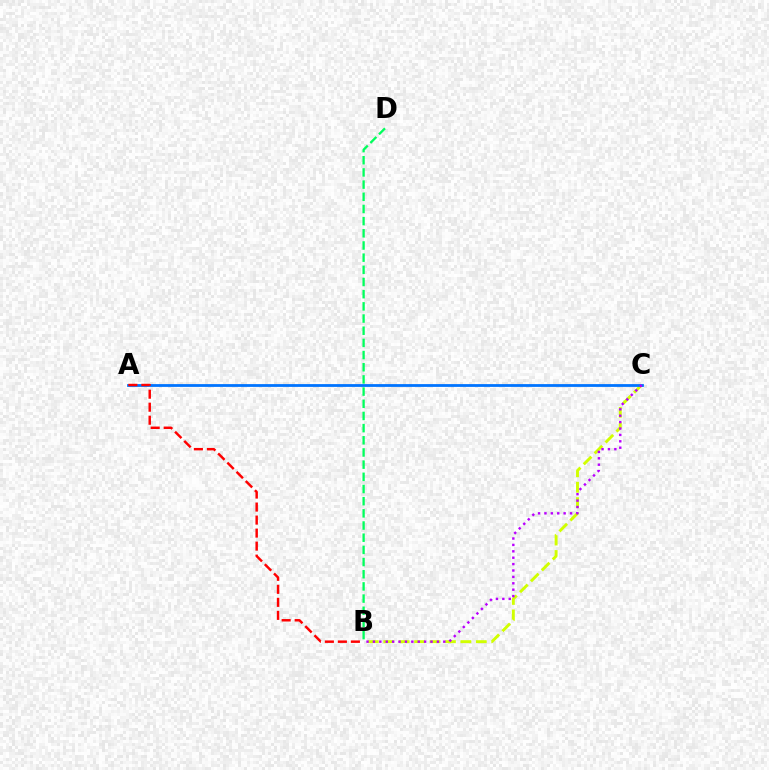{('B', 'D'): [{'color': '#00ff5c', 'line_style': 'dashed', 'thickness': 1.65}], ('B', 'C'): [{'color': '#d1ff00', 'line_style': 'dashed', 'thickness': 2.1}, {'color': '#b900ff', 'line_style': 'dotted', 'thickness': 1.74}], ('A', 'C'): [{'color': '#0074ff', 'line_style': 'solid', 'thickness': 2.01}], ('A', 'B'): [{'color': '#ff0000', 'line_style': 'dashed', 'thickness': 1.77}]}